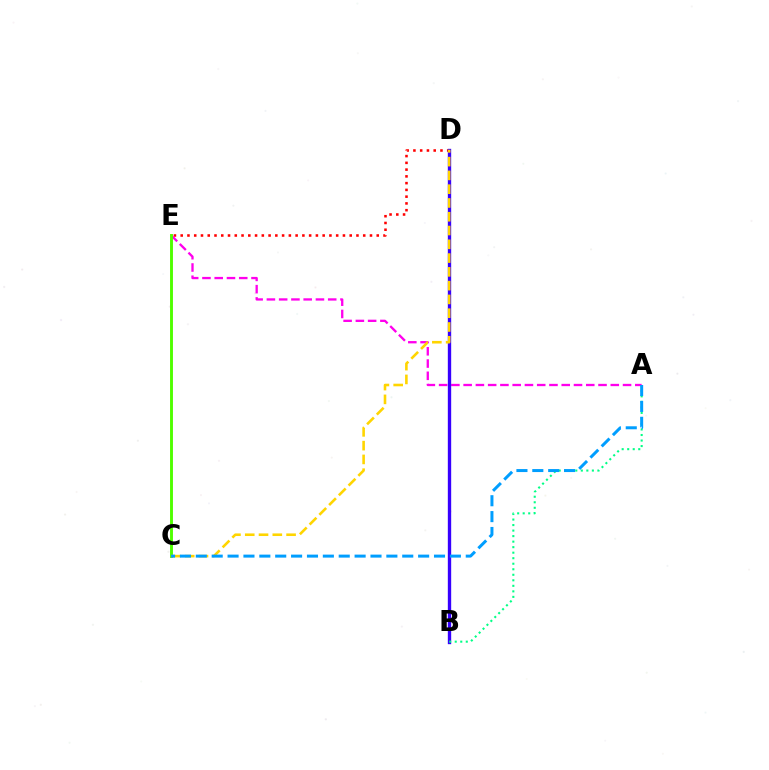{('D', 'E'): [{'color': '#ff0000', 'line_style': 'dotted', 'thickness': 1.84}], ('A', 'E'): [{'color': '#ff00ed', 'line_style': 'dashed', 'thickness': 1.67}], ('B', 'D'): [{'color': '#3700ff', 'line_style': 'solid', 'thickness': 2.41}], ('C', 'E'): [{'color': '#4fff00', 'line_style': 'solid', 'thickness': 2.09}], ('A', 'B'): [{'color': '#00ff86', 'line_style': 'dotted', 'thickness': 1.5}], ('C', 'D'): [{'color': '#ffd500', 'line_style': 'dashed', 'thickness': 1.87}], ('A', 'C'): [{'color': '#009eff', 'line_style': 'dashed', 'thickness': 2.16}]}